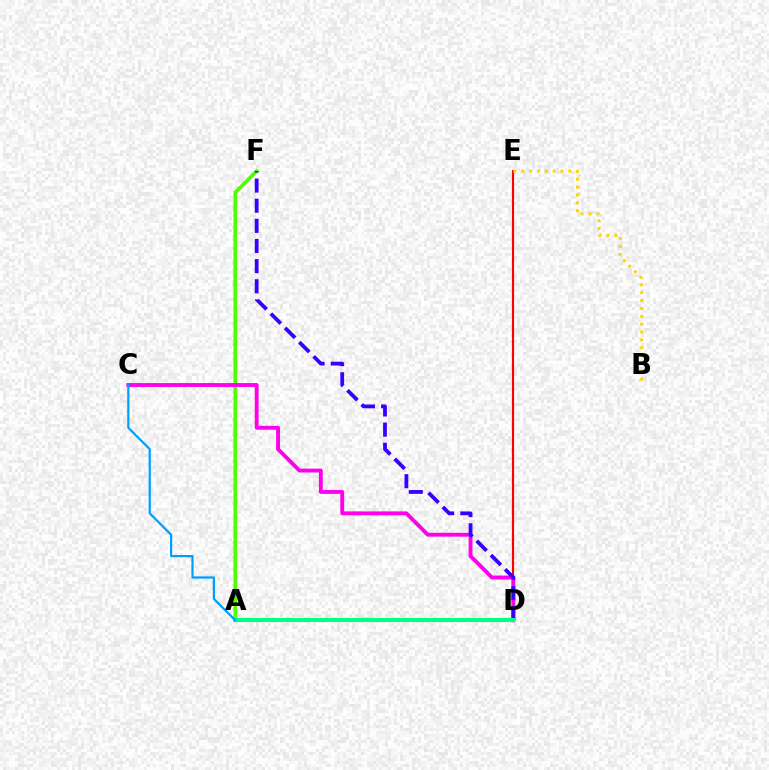{('A', 'F'): [{'color': '#4fff00', 'line_style': 'solid', 'thickness': 2.67}], ('D', 'E'): [{'color': '#ff0000', 'line_style': 'solid', 'thickness': 1.54}], ('C', 'D'): [{'color': '#ff00ed', 'line_style': 'solid', 'thickness': 2.79}], ('D', 'F'): [{'color': '#3700ff', 'line_style': 'dashed', 'thickness': 2.74}], ('A', 'D'): [{'color': '#00ff86', 'line_style': 'solid', 'thickness': 2.93}], ('A', 'C'): [{'color': '#009eff', 'line_style': 'solid', 'thickness': 1.59}], ('B', 'E'): [{'color': '#ffd500', 'line_style': 'dotted', 'thickness': 2.14}]}